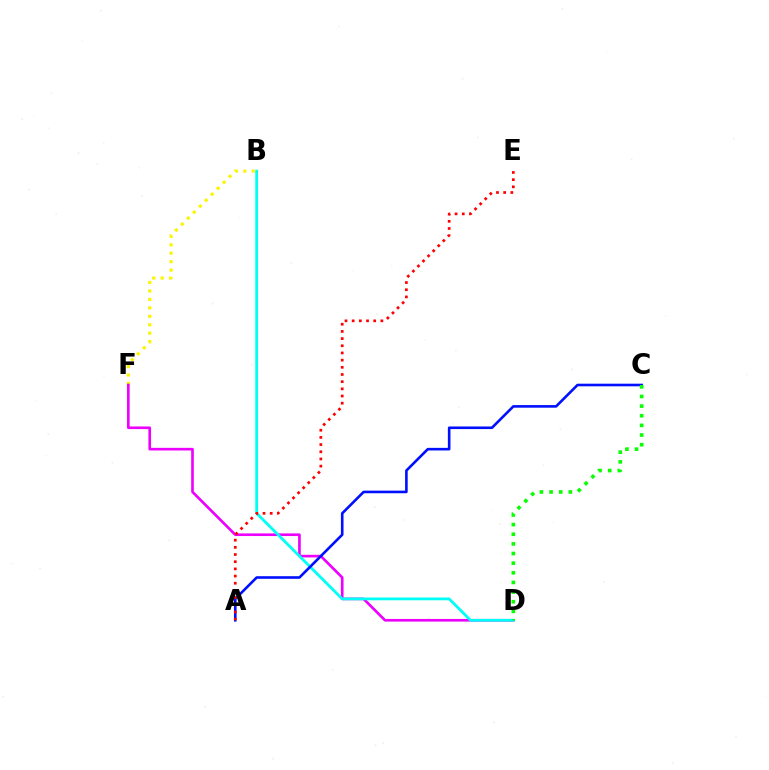{('B', 'F'): [{'color': '#fcf500', 'line_style': 'dotted', 'thickness': 2.29}], ('D', 'F'): [{'color': '#ee00ff', 'line_style': 'solid', 'thickness': 1.9}], ('B', 'D'): [{'color': '#00fff6', 'line_style': 'solid', 'thickness': 2.0}], ('A', 'C'): [{'color': '#0010ff', 'line_style': 'solid', 'thickness': 1.88}], ('A', 'E'): [{'color': '#ff0000', 'line_style': 'dotted', 'thickness': 1.95}], ('C', 'D'): [{'color': '#08ff00', 'line_style': 'dotted', 'thickness': 2.62}]}